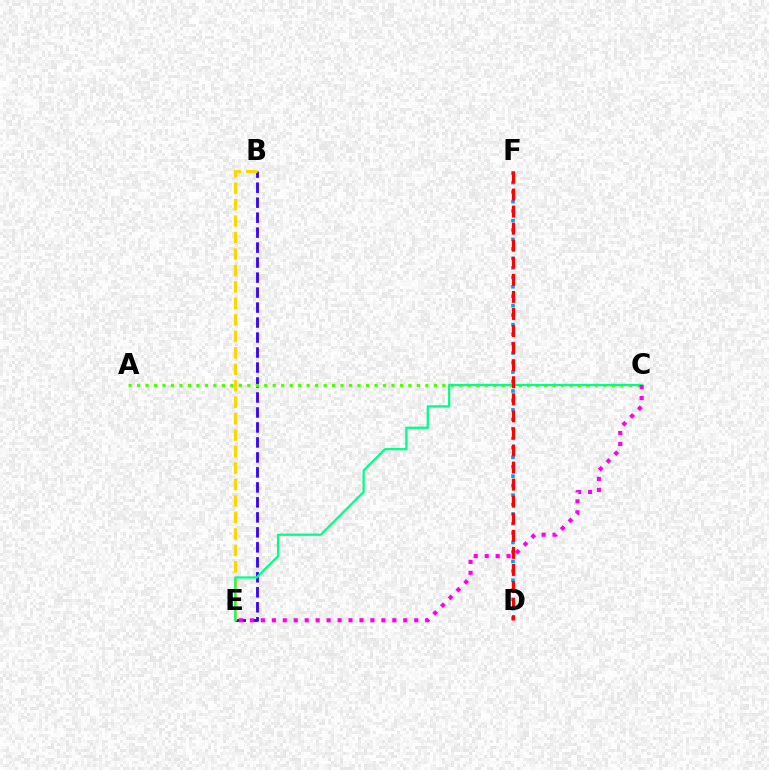{('B', 'E'): [{'color': '#3700ff', 'line_style': 'dashed', 'thickness': 2.04}, {'color': '#ffd500', 'line_style': 'dashed', 'thickness': 2.24}], ('A', 'C'): [{'color': '#4fff00', 'line_style': 'dotted', 'thickness': 2.3}], ('D', 'F'): [{'color': '#009eff', 'line_style': 'dotted', 'thickness': 2.57}, {'color': '#ff0000', 'line_style': 'dashed', 'thickness': 2.32}], ('C', 'E'): [{'color': '#00ff86', 'line_style': 'solid', 'thickness': 1.61}, {'color': '#ff00ed', 'line_style': 'dotted', 'thickness': 2.98}]}